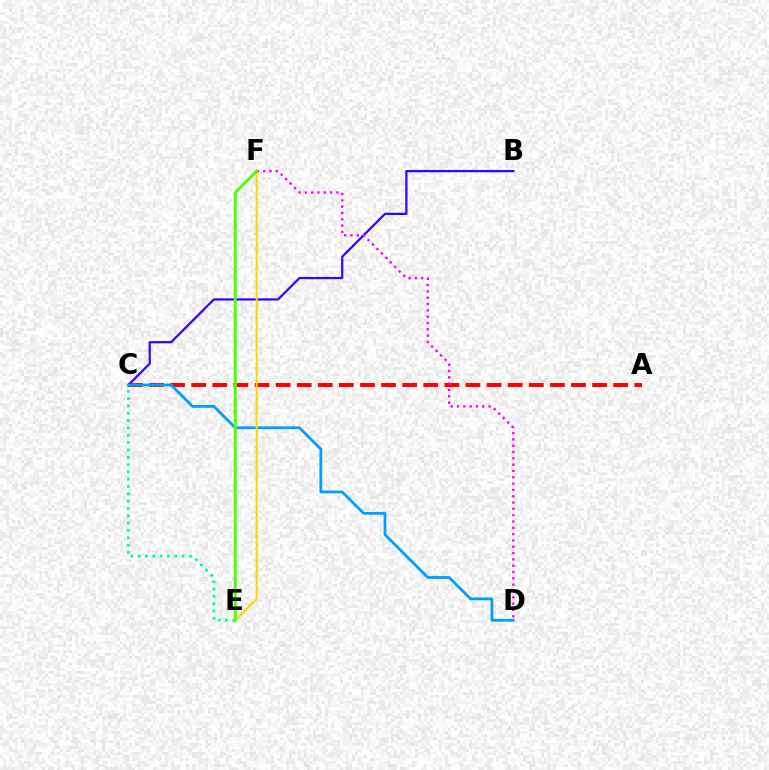{('A', 'C'): [{'color': '#ff0000', 'line_style': 'dashed', 'thickness': 2.87}], ('B', 'C'): [{'color': '#3700ff', 'line_style': 'solid', 'thickness': 1.61}], ('C', 'D'): [{'color': '#009eff', 'line_style': 'solid', 'thickness': 2.0}], ('E', 'F'): [{'color': '#ffd500', 'line_style': 'solid', 'thickness': 1.5}, {'color': '#4fff00', 'line_style': 'solid', 'thickness': 2.07}], ('C', 'E'): [{'color': '#00ff86', 'line_style': 'dotted', 'thickness': 1.99}], ('D', 'F'): [{'color': '#ff00ed', 'line_style': 'dotted', 'thickness': 1.72}]}